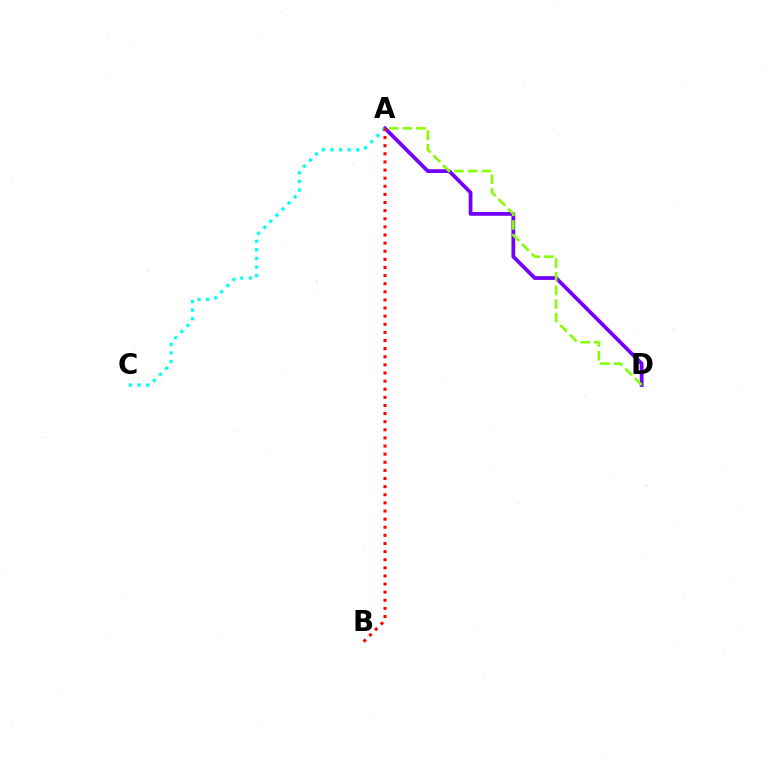{('A', 'D'): [{'color': '#7200ff', 'line_style': 'solid', 'thickness': 2.71}, {'color': '#84ff00', 'line_style': 'dashed', 'thickness': 1.86}], ('A', 'C'): [{'color': '#00fff6', 'line_style': 'dotted', 'thickness': 2.34}], ('A', 'B'): [{'color': '#ff0000', 'line_style': 'dotted', 'thickness': 2.21}]}